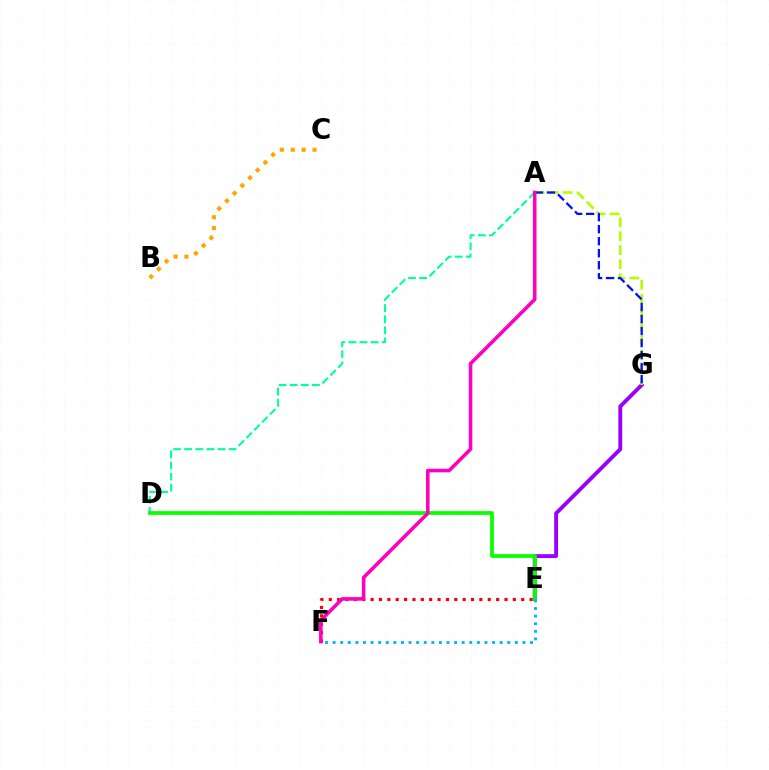{('E', 'F'): [{'color': '#ff0000', 'line_style': 'dotted', 'thickness': 2.27}, {'color': '#00b5ff', 'line_style': 'dotted', 'thickness': 2.06}], ('E', 'G'): [{'color': '#9b00ff', 'line_style': 'solid', 'thickness': 2.79}], ('A', 'D'): [{'color': '#00ff9d', 'line_style': 'dashed', 'thickness': 1.51}], ('A', 'G'): [{'color': '#b3ff00', 'line_style': 'dashed', 'thickness': 1.9}, {'color': '#0010ff', 'line_style': 'dashed', 'thickness': 1.63}], ('D', 'E'): [{'color': '#08ff00', 'line_style': 'solid', 'thickness': 2.7}], ('A', 'F'): [{'color': '#ff00bd', 'line_style': 'solid', 'thickness': 2.56}], ('B', 'C'): [{'color': '#ffa500', 'line_style': 'dotted', 'thickness': 2.96}]}